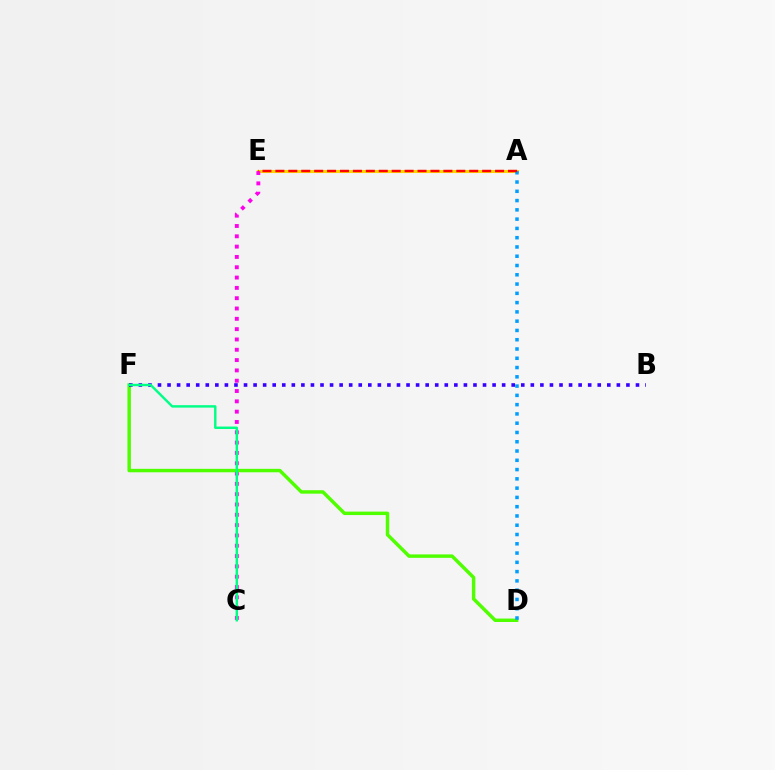{('A', 'E'): [{'color': '#ffd500', 'line_style': 'solid', 'thickness': 2.21}, {'color': '#ff0000', 'line_style': 'dashed', 'thickness': 1.76}], ('C', 'E'): [{'color': '#ff00ed', 'line_style': 'dotted', 'thickness': 2.8}], ('D', 'F'): [{'color': '#4fff00', 'line_style': 'solid', 'thickness': 2.48}], ('A', 'D'): [{'color': '#009eff', 'line_style': 'dotted', 'thickness': 2.52}], ('B', 'F'): [{'color': '#3700ff', 'line_style': 'dotted', 'thickness': 2.6}], ('C', 'F'): [{'color': '#00ff86', 'line_style': 'solid', 'thickness': 1.75}]}